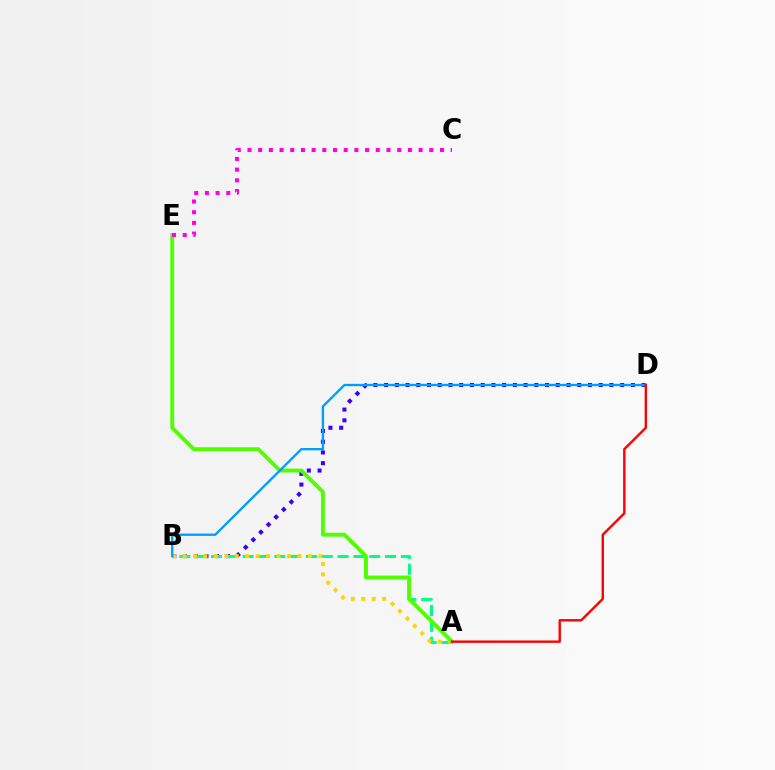{('B', 'D'): [{'color': '#3700ff', 'line_style': 'dotted', 'thickness': 2.92}, {'color': '#009eff', 'line_style': 'solid', 'thickness': 1.69}], ('A', 'B'): [{'color': '#00ff86', 'line_style': 'dashed', 'thickness': 2.15}, {'color': '#ffd500', 'line_style': 'dotted', 'thickness': 2.84}], ('A', 'E'): [{'color': '#4fff00', 'line_style': 'solid', 'thickness': 2.79}], ('C', 'E'): [{'color': '#ff00ed', 'line_style': 'dotted', 'thickness': 2.91}], ('A', 'D'): [{'color': '#ff0000', 'line_style': 'solid', 'thickness': 1.72}]}